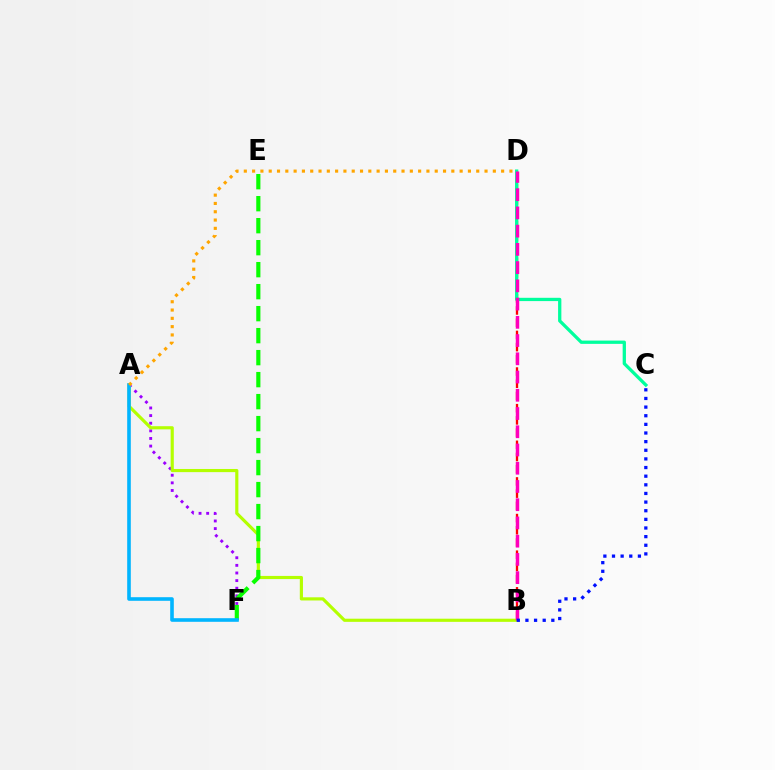{('A', 'F'): [{'color': '#9b00ff', 'line_style': 'dotted', 'thickness': 2.07}, {'color': '#00b5ff', 'line_style': 'solid', 'thickness': 2.6}], ('B', 'D'): [{'color': '#ff0000', 'line_style': 'dashed', 'thickness': 1.66}, {'color': '#ff00bd', 'line_style': 'dashed', 'thickness': 2.48}], ('A', 'B'): [{'color': '#b3ff00', 'line_style': 'solid', 'thickness': 2.27}], ('C', 'D'): [{'color': '#00ff9d', 'line_style': 'solid', 'thickness': 2.36}], ('E', 'F'): [{'color': '#08ff00', 'line_style': 'dashed', 'thickness': 2.99}], ('B', 'C'): [{'color': '#0010ff', 'line_style': 'dotted', 'thickness': 2.35}], ('A', 'D'): [{'color': '#ffa500', 'line_style': 'dotted', 'thickness': 2.26}]}